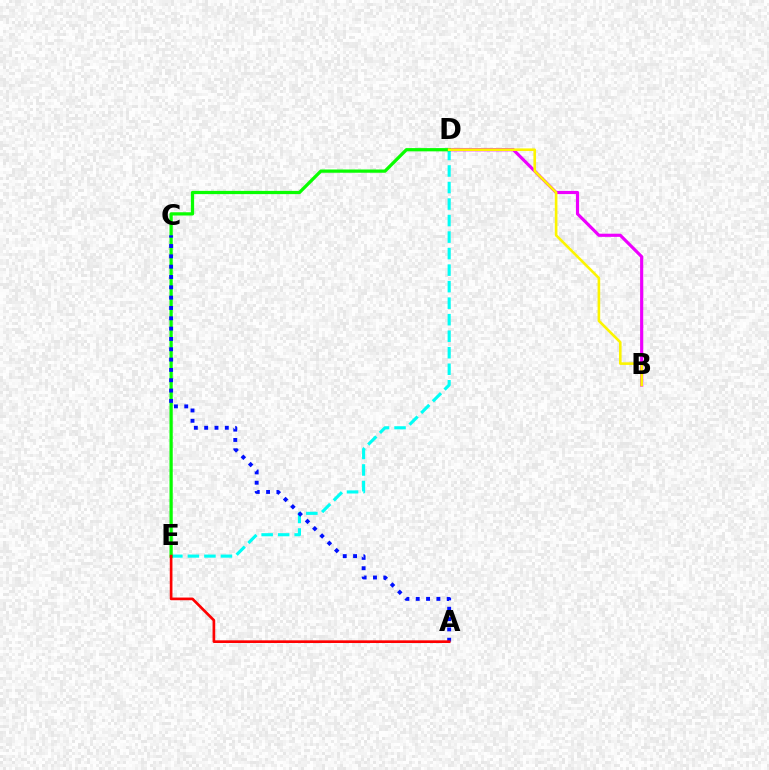{('B', 'D'): [{'color': '#ee00ff', 'line_style': 'solid', 'thickness': 2.27}, {'color': '#fcf500', 'line_style': 'solid', 'thickness': 1.88}], ('D', 'E'): [{'color': '#00fff6', 'line_style': 'dashed', 'thickness': 2.24}, {'color': '#08ff00', 'line_style': 'solid', 'thickness': 2.34}], ('A', 'C'): [{'color': '#0010ff', 'line_style': 'dotted', 'thickness': 2.8}], ('A', 'E'): [{'color': '#ff0000', 'line_style': 'solid', 'thickness': 1.93}]}